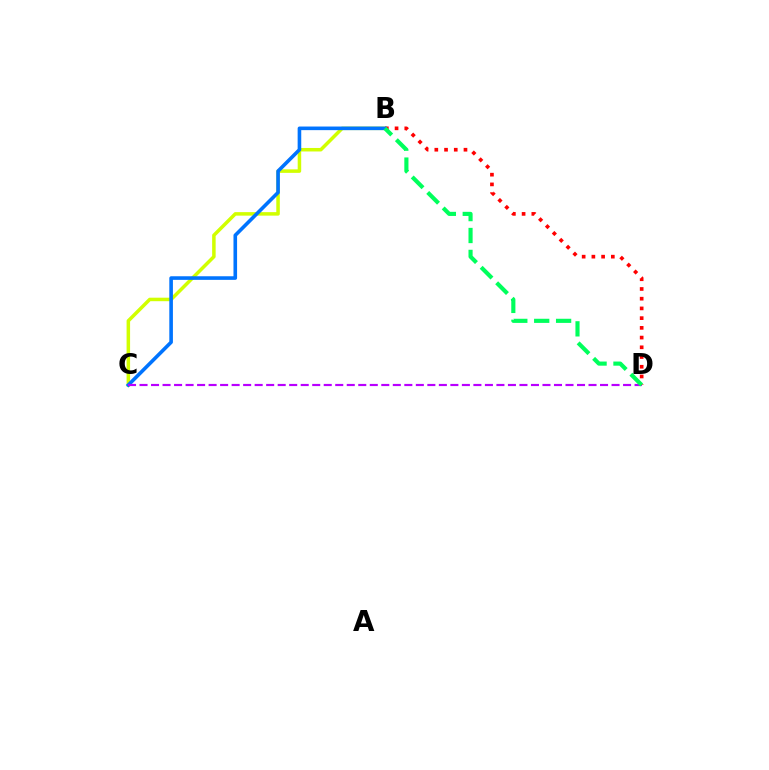{('B', 'C'): [{'color': '#d1ff00', 'line_style': 'solid', 'thickness': 2.52}, {'color': '#0074ff', 'line_style': 'solid', 'thickness': 2.6}], ('B', 'D'): [{'color': '#ff0000', 'line_style': 'dotted', 'thickness': 2.64}, {'color': '#00ff5c', 'line_style': 'dashed', 'thickness': 2.98}], ('C', 'D'): [{'color': '#b900ff', 'line_style': 'dashed', 'thickness': 1.56}]}